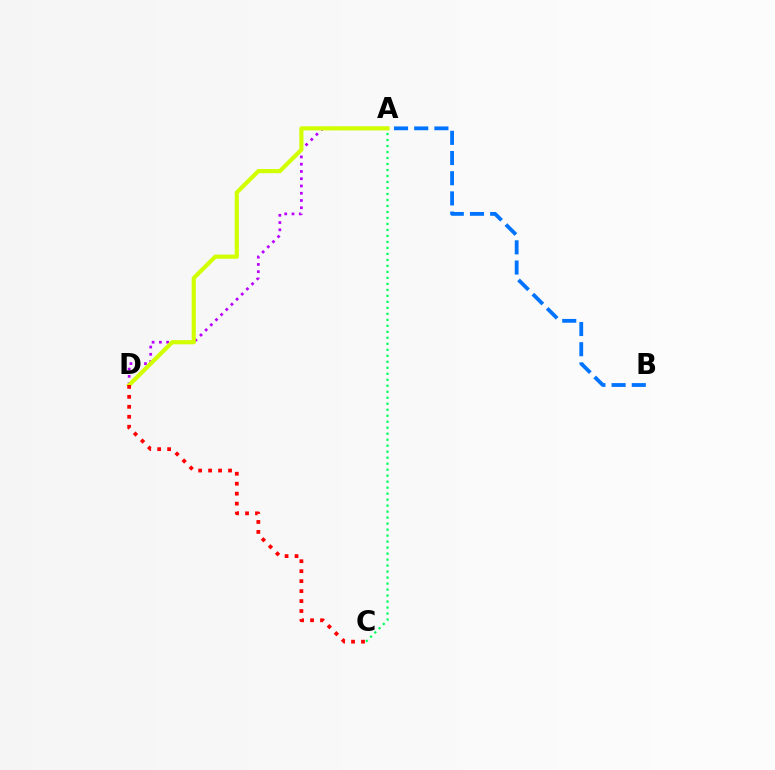{('A', 'B'): [{'color': '#0074ff', 'line_style': 'dashed', 'thickness': 2.74}], ('A', 'C'): [{'color': '#00ff5c', 'line_style': 'dotted', 'thickness': 1.63}], ('A', 'D'): [{'color': '#b900ff', 'line_style': 'dotted', 'thickness': 1.97}, {'color': '#d1ff00', 'line_style': 'solid', 'thickness': 2.99}], ('C', 'D'): [{'color': '#ff0000', 'line_style': 'dotted', 'thickness': 2.71}]}